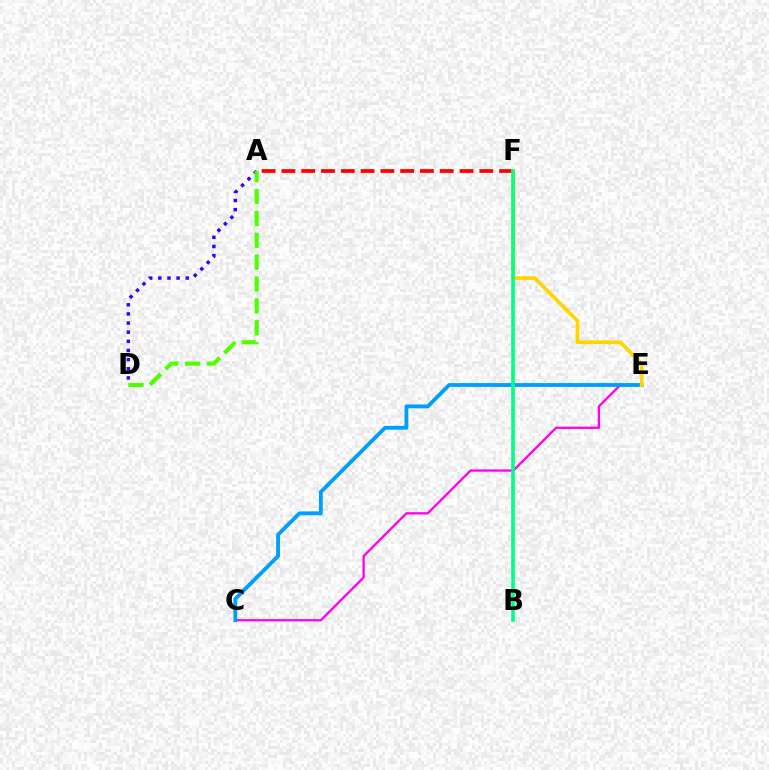{('A', 'F'): [{'color': '#ff0000', 'line_style': 'dashed', 'thickness': 2.69}], ('C', 'E'): [{'color': '#ff00ed', 'line_style': 'solid', 'thickness': 1.66}, {'color': '#009eff', 'line_style': 'solid', 'thickness': 2.76}], ('E', 'F'): [{'color': '#ffd500', 'line_style': 'solid', 'thickness': 2.68}], ('A', 'D'): [{'color': '#3700ff', 'line_style': 'dotted', 'thickness': 2.48}, {'color': '#4fff00', 'line_style': 'dashed', 'thickness': 2.97}], ('B', 'F'): [{'color': '#00ff86', 'line_style': 'solid', 'thickness': 2.59}]}